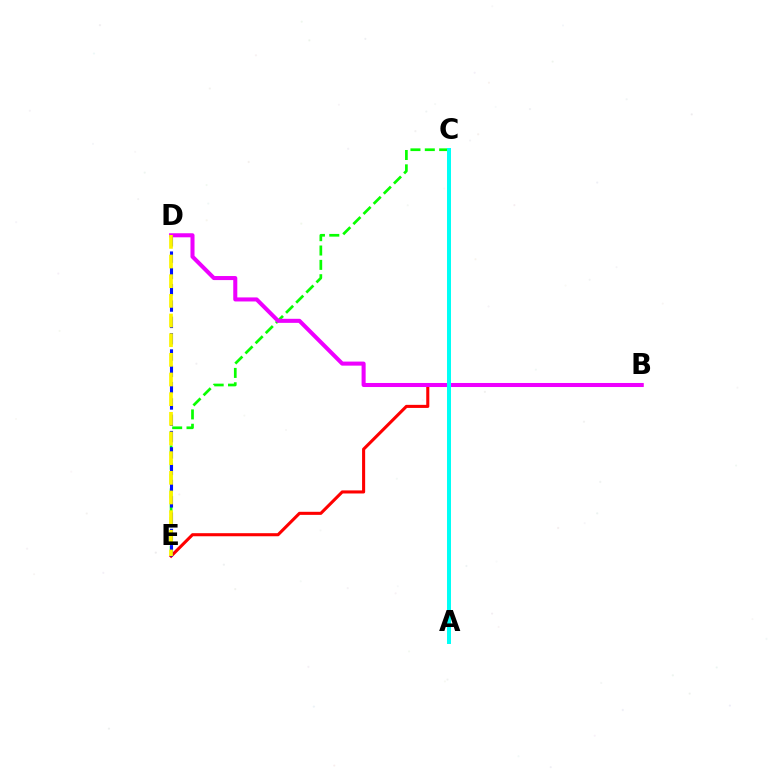{('B', 'E'): [{'color': '#ff0000', 'line_style': 'solid', 'thickness': 2.21}], ('C', 'E'): [{'color': '#08ff00', 'line_style': 'dashed', 'thickness': 1.95}], ('B', 'D'): [{'color': '#ee00ff', 'line_style': 'solid', 'thickness': 2.92}], ('D', 'E'): [{'color': '#0010ff', 'line_style': 'dashed', 'thickness': 2.22}, {'color': '#fcf500', 'line_style': 'dashed', 'thickness': 2.67}], ('A', 'C'): [{'color': '#00fff6', 'line_style': 'solid', 'thickness': 2.86}]}